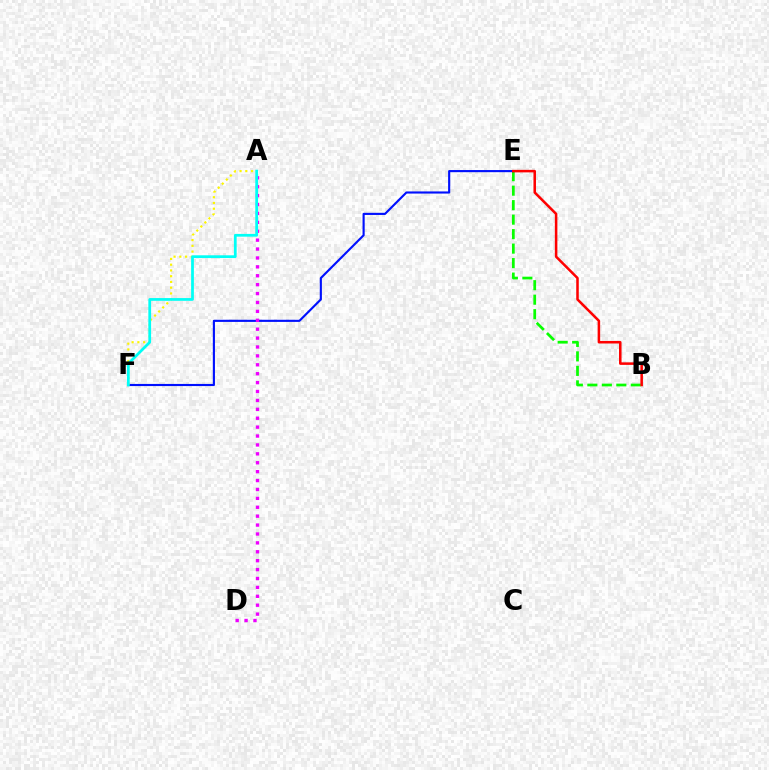{('B', 'E'): [{'color': '#08ff00', 'line_style': 'dashed', 'thickness': 1.97}, {'color': '#ff0000', 'line_style': 'solid', 'thickness': 1.82}], ('E', 'F'): [{'color': '#0010ff', 'line_style': 'solid', 'thickness': 1.54}], ('A', 'F'): [{'color': '#fcf500', 'line_style': 'dotted', 'thickness': 1.56}, {'color': '#00fff6', 'line_style': 'solid', 'thickness': 1.98}], ('A', 'D'): [{'color': '#ee00ff', 'line_style': 'dotted', 'thickness': 2.42}]}